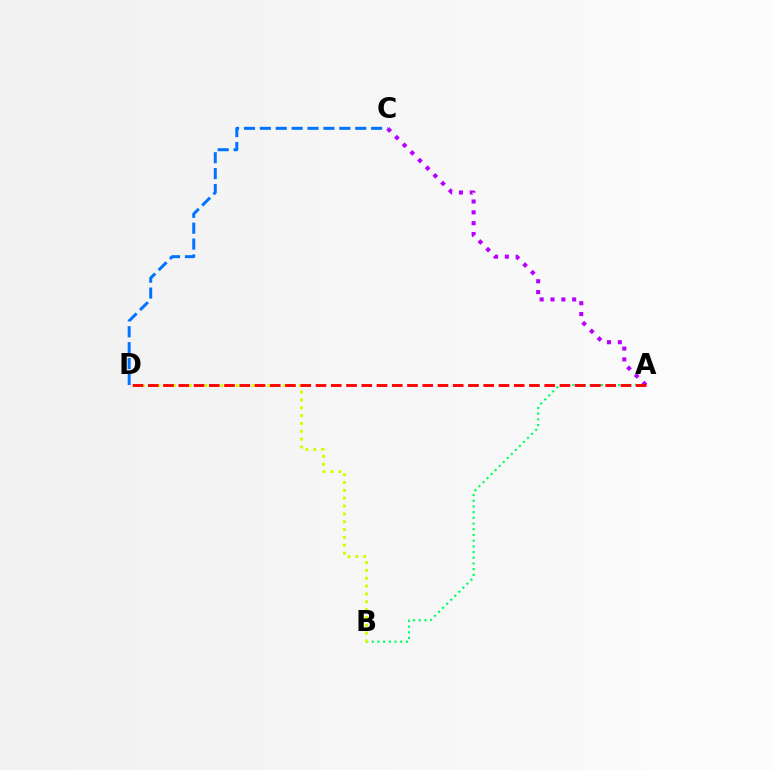{('A', 'B'): [{'color': '#00ff5c', 'line_style': 'dotted', 'thickness': 1.55}], ('C', 'D'): [{'color': '#0074ff', 'line_style': 'dashed', 'thickness': 2.16}], ('A', 'C'): [{'color': '#b900ff', 'line_style': 'dotted', 'thickness': 2.94}], ('B', 'D'): [{'color': '#d1ff00', 'line_style': 'dotted', 'thickness': 2.13}], ('A', 'D'): [{'color': '#ff0000', 'line_style': 'dashed', 'thickness': 2.07}]}